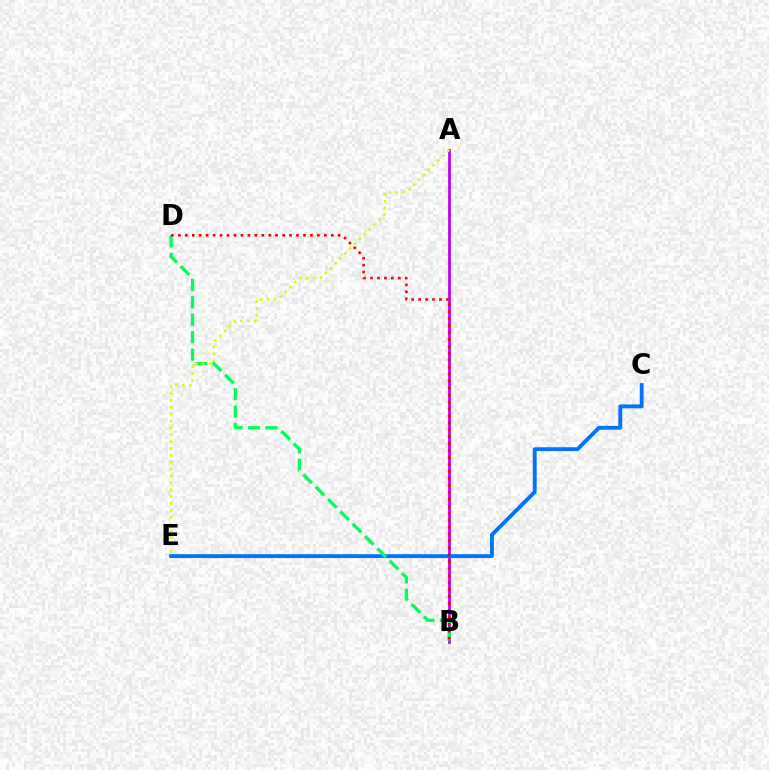{('A', 'B'): [{'color': '#b900ff', 'line_style': 'solid', 'thickness': 1.99}], ('C', 'E'): [{'color': '#0074ff', 'line_style': 'solid', 'thickness': 2.78}], ('B', 'D'): [{'color': '#00ff5c', 'line_style': 'dashed', 'thickness': 2.37}, {'color': '#ff0000', 'line_style': 'dotted', 'thickness': 1.89}], ('A', 'E'): [{'color': '#d1ff00', 'line_style': 'dotted', 'thickness': 1.87}]}